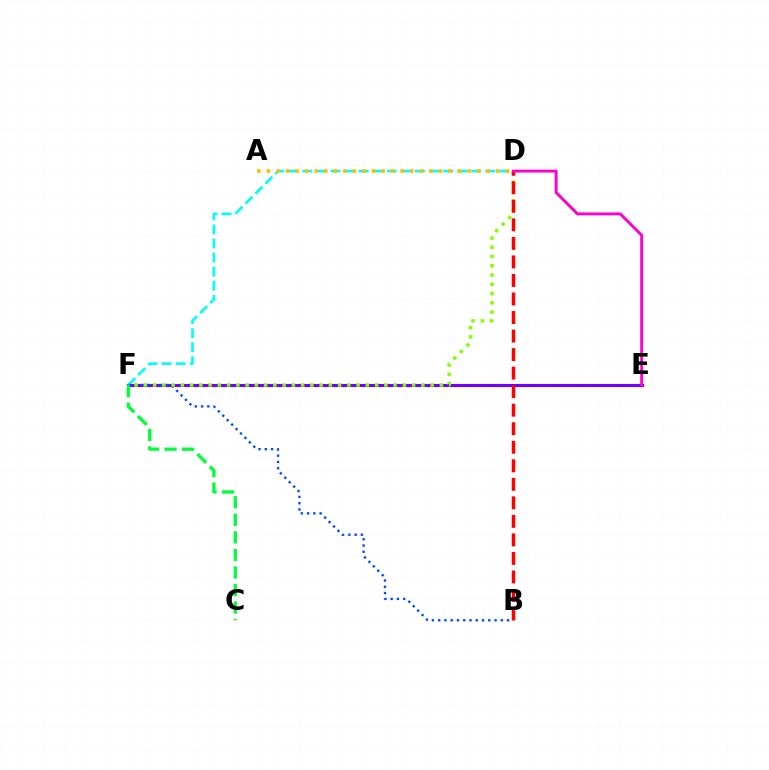{('E', 'F'): [{'color': '#7200ff', 'line_style': 'solid', 'thickness': 2.22}], ('D', 'F'): [{'color': '#00fff6', 'line_style': 'dashed', 'thickness': 1.91}, {'color': '#84ff00', 'line_style': 'dotted', 'thickness': 2.51}], ('B', 'F'): [{'color': '#004bff', 'line_style': 'dotted', 'thickness': 1.7}], ('B', 'D'): [{'color': '#ff0000', 'line_style': 'dashed', 'thickness': 2.52}], ('A', 'D'): [{'color': '#ffbd00', 'line_style': 'dotted', 'thickness': 2.6}], ('D', 'E'): [{'color': '#ff00cf', 'line_style': 'solid', 'thickness': 2.1}], ('C', 'F'): [{'color': '#00ff39', 'line_style': 'dashed', 'thickness': 2.38}]}